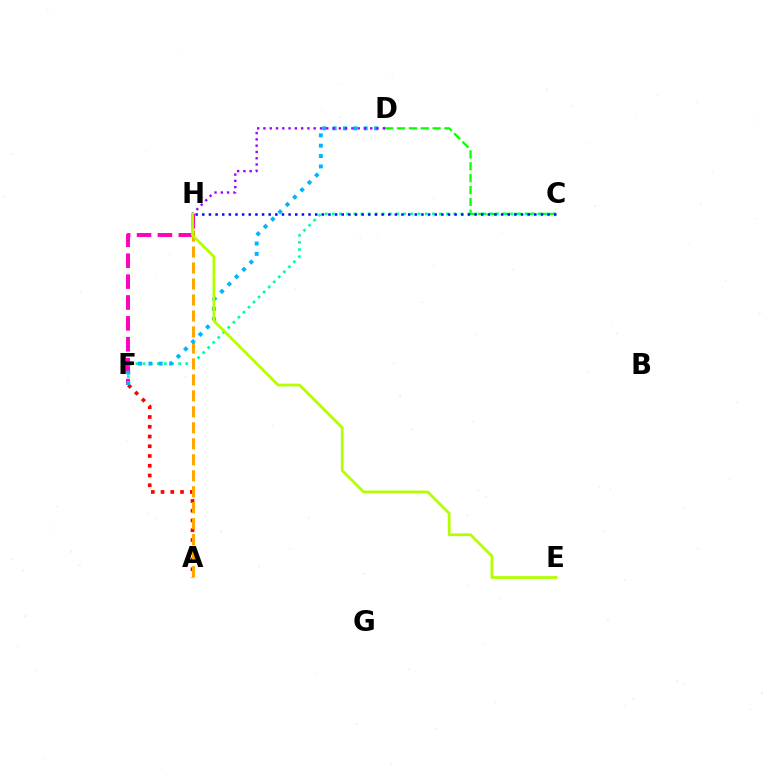{('C', 'D'): [{'color': '#08ff00', 'line_style': 'dashed', 'thickness': 1.61}], ('A', 'F'): [{'color': '#ff0000', 'line_style': 'dotted', 'thickness': 2.65}], ('C', 'F'): [{'color': '#00ff9d', 'line_style': 'dotted', 'thickness': 1.94}], ('C', 'H'): [{'color': '#0010ff', 'line_style': 'dotted', 'thickness': 1.8}], ('A', 'H'): [{'color': '#ffa500', 'line_style': 'dashed', 'thickness': 2.17}], ('F', 'H'): [{'color': '#ff00bd', 'line_style': 'dashed', 'thickness': 2.84}], ('D', 'F'): [{'color': '#00b5ff', 'line_style': 'dotted', 'thickness': 2.82}], ('D', 'H'): [{'color': '#9b00ff', 'line_style': 'dotted', 'thickness': 1.71}], ('E', 'H'): [{'color': '#b3ff00', 'line_style': 'solid', 'thickness': 2.0}]}